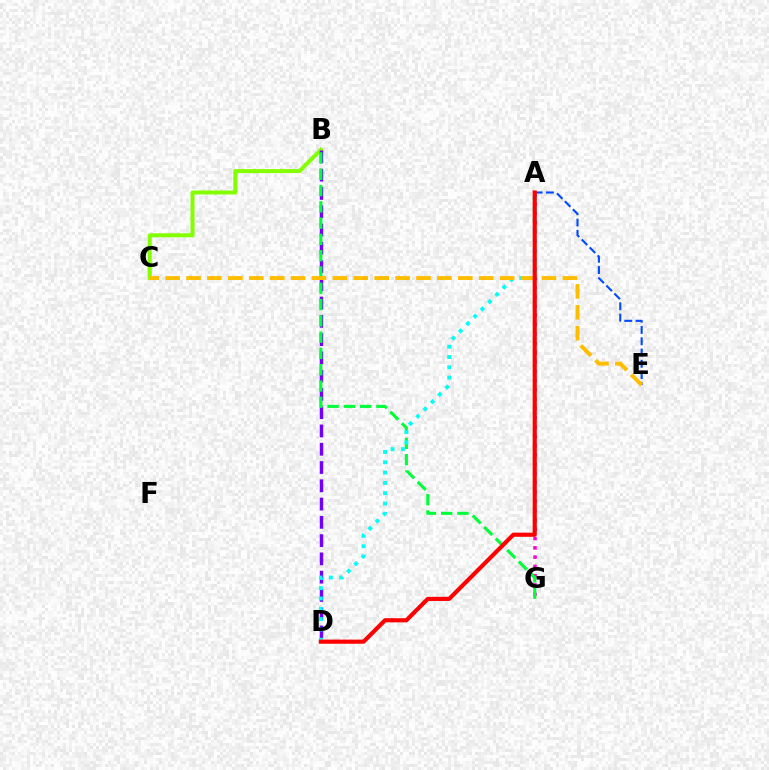{('B', 'C'): [{'color': '#84ff00', 'line_style': 'solid', 'thickness': 2.87}], ('A', 'E'): [{'color': '#004bff', 'line_style': 'dashed', 'thickness': 1.53}], ('A', 'G'): [{'color': '#ff00cf', 'line_style': 'dotted', 'thickness': 2.52}], ('B', 'D'): [{'color': '#7200ff', 'line_style': 'dashed', 'thickness': 2.48}], ('B', 'G'): [{'color': '#00ff39', 'line_style': 'dashed', 'thickness': 2.21}], ('A', 'D'): [{'color': '#00fff6', 'line_style': 'dotted', 'thickness': 2.8}, {'color': '#ff0000', 'line_style': 'solid', 'thickness': 2.98}], ('C', 'E'): [{'color': '#ffbd00', 'line_style': 'dashed', 'thickness': 2.84}]}